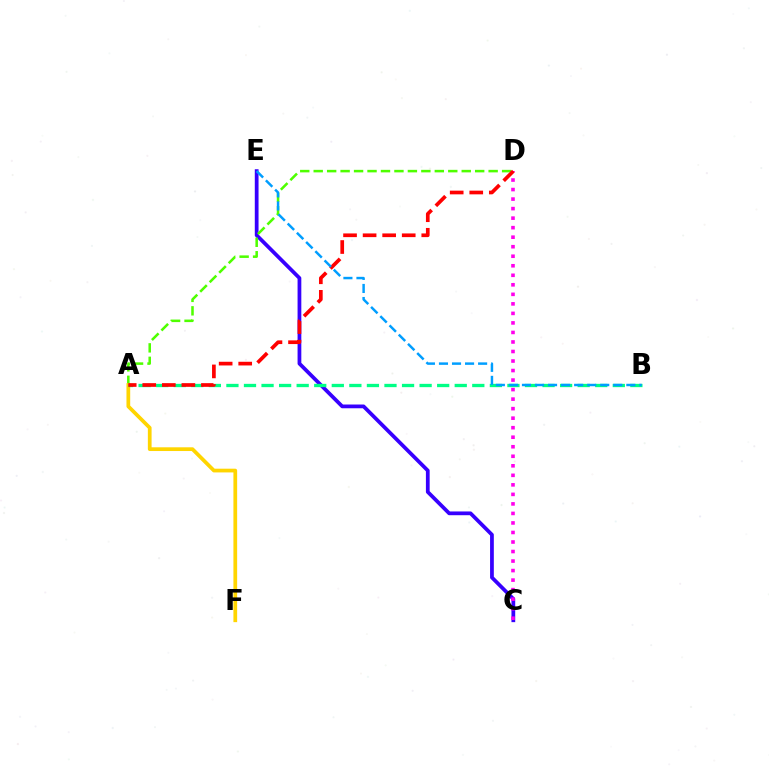{('C', 'E'): [{'color': '#3700ff', 'line_style': 'solid', 'thickness': 2.7}], ('C', 'D'): [{'color': '#ff00ed', 'line_style': 'dotted', 'thickness': 2.59}], ('A', 'D'): [{'color': '#4fff00', 'line_style': 'dashed', 'thickness': 1.83}, {'color': '#ff0000', 'line_style': 'dashed', 'thickness': 2.66}], ('A', 'F'): [{'color': '#ffd500', 'line_style': 'solid', 'thickness': 2.69}], ('A', 'B'): [{'color': '#00ff86', 'line_style': 'dashed', 'thickness': 2.39}], ('B', 'E'): [{'color': '#009eff', 'line_style': 'dashed', 'thickness': 1.77}]}